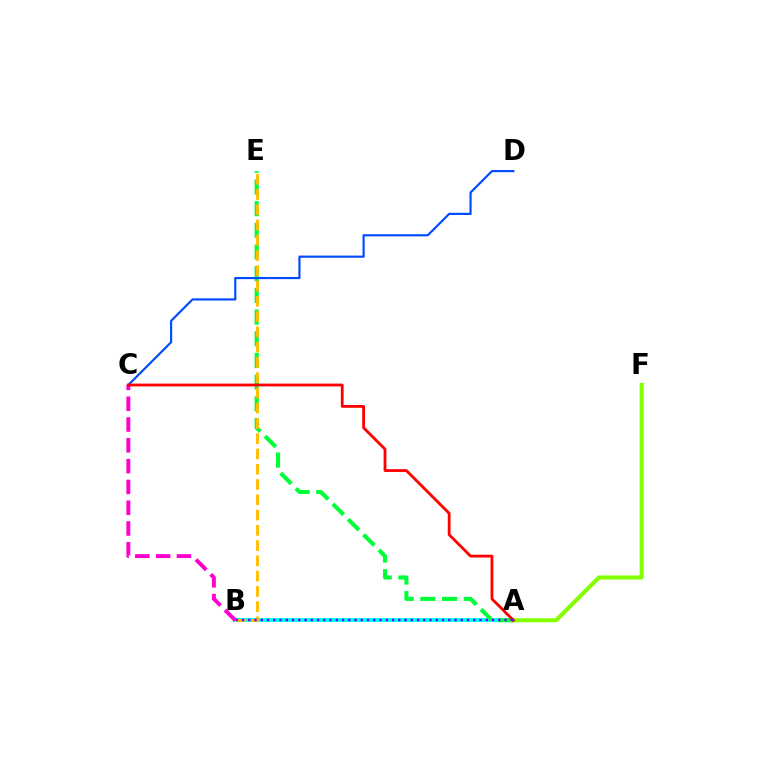{('A', 'B'): [{'color': '#00fff6', 'line_style': 'solid', 'thickness': 2.92}, {'color': '#7200ff', 'line_style': 'dotted', 'thickness': 1.7}], ('A', 'E'): [{'color': '#00ff39', 'line_style': 'dashed', 'thickness': 2.95}], ('B', 'E'): [{'color': '#ffbd00', 'line_style': 'dashed', 'thickness': 2.07}], ('A', 'F'): [{'color': '#84ff00', 'line_style': 'solid', 'thickness': 2.95}], ('C', 'D'): [{'color': '#004bff', 'line_style': 'solid', 'thickness': 1.56}], ('B', 'C'): [{'color': '#ff00cf', 'line_style': 'dashed', 'thickness': 2.83}], ('A', 'C'): [{'color': '#ff0000', 'line_style': 'solid', 'thickness': 2.01}]}